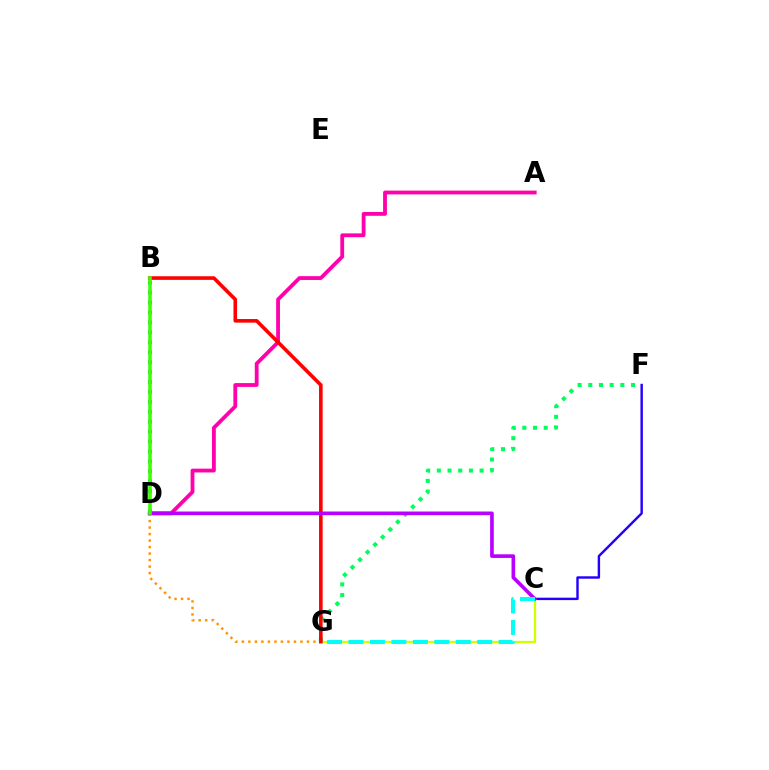{('A', 'D'): [{'color': '#ff00ac', 'line_style': 'solid', 'thickness': 2.74}], ('C', 'F'): [{'color': '#2500ff', 'line_style': 'solid', 'thickness': 1.75}], ('C', 'G'): [{'color': '#d1ff00', 'line_style': 'solid', 'thickness': 1.68}, {'color': '#00fff6', 'line_style': 'dashed', 'thickness': 2.91}], ('B', 'D'): [{'color': '#0074ff', 'line_style': 'dotted', 'thickness': 2.7}, {'color': '#3dff00', 'line_style': 'solid', 'thickness': 2.58}], ('D', 'G'): [{'color': '#ff9400', 'line_style': 'dotted', 'thickness': 1.77}], ('F', 'G'): [{'color': '#00ff5c', 'line_style': 'dotted', 'thickness': 2.9}], ('B', 'G'): [{'color': '#ff0000', 'line_style': 'solid', 'thickness': 2.59}], ('C', 'D'): [{'color': '#b900ff', 'line_style': 'solid', 'thickness': 2.62}]}